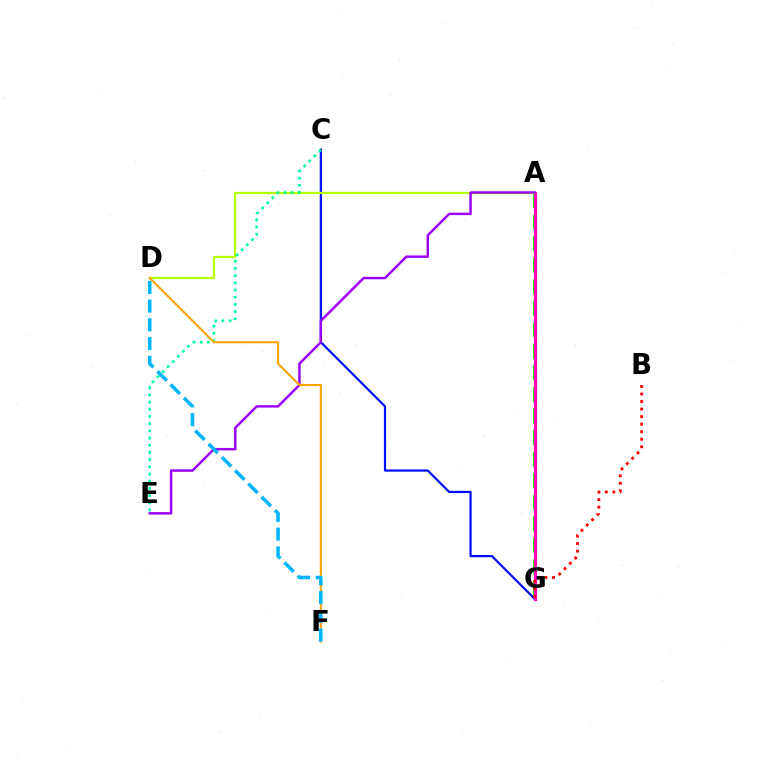{('C', 'G'): [{'color': '#0010ff', 'line_style': 'solid', 'thickness': 1.6}], ('A', 'G'): [{'color': '#08ff00', 'line_style': 'dashed', 'thickness': 2.93}, {'color': '#ff00bd', 'line_style': 'solid', 'thickness': 2.27}], ('A', 'D'): [{'color': '#b3ff00', 'line_style': 'solid', 'thickness': 1.64}], ('A', 'E'): [{'color': '#9b00ff', 'line_style': 'solid', 'thickness': 1.77}], ('C', 'E'): [{'color': '#00ff9d', 'line_style': 'dotted', 'thickness': 1.95}], ('B', 'G'): [{'color': '#ff0000', 'line_style': 'dotted', 'thickness': 2.05}], ('D', 'F'): [{'color': '#ffa500', 'line_style': 'solid', 'thickness': 1.5}, {'color': '#00b5ff', 'line_style': 'dashed', 'thickness': 2.55}]}